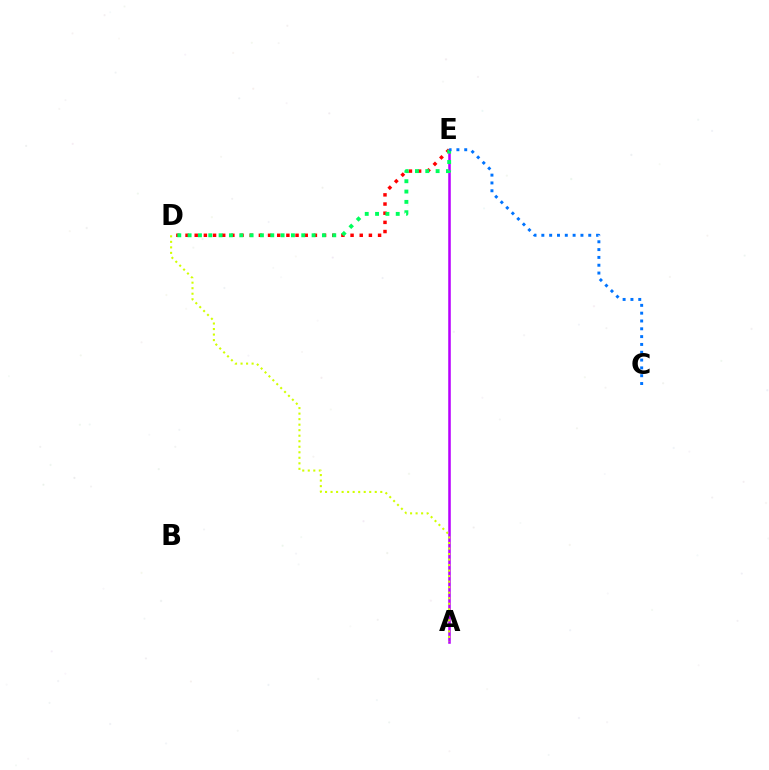{('D', 'E'): [{'color': '#ff0000', 'line_style': 'dotted', 'thickness': 2.49}, {'color': '#00ff5c', 'line_style': 'dotted', 'thickness': 2.81}], ('A', 'E'): [{'color': '#b900ff', 'line_style': 'solid', 'thickness': 1.83}], ('A', 'D'): [{'color': '#d1ff00', 'line_style': 'dotted', 'thickness': 1.5}], ('C', 'E'): [{'color': '#0074ff', 'line_style': 'dotted', 'thickness': 2.12}]}